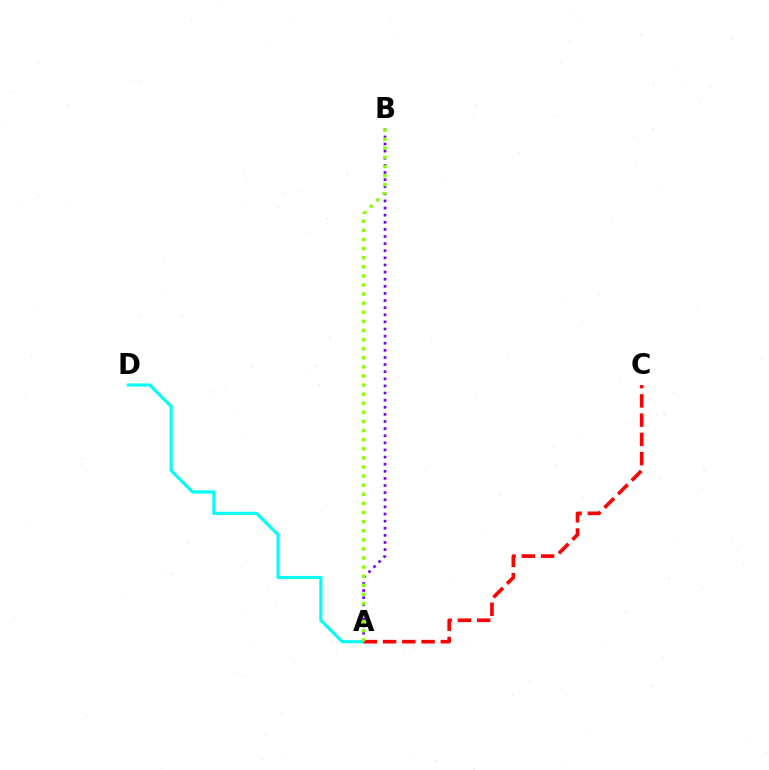{('A', 'D'): [{'color': '#00fff6', 'line_style': 'solid', 'thickness': 2.26}], ('A', 'C'): [{'color': '#ff0000', 'line_style': 'dashed', 'thickness': 2.62}], ('A', 'B'): [{'color': '#7200ff', 'line_style': 'dotted', 'thickness': 1.93}, {'color': '#84ff00', 'line_style': 'dotted', 'thickness': 2.47}]}